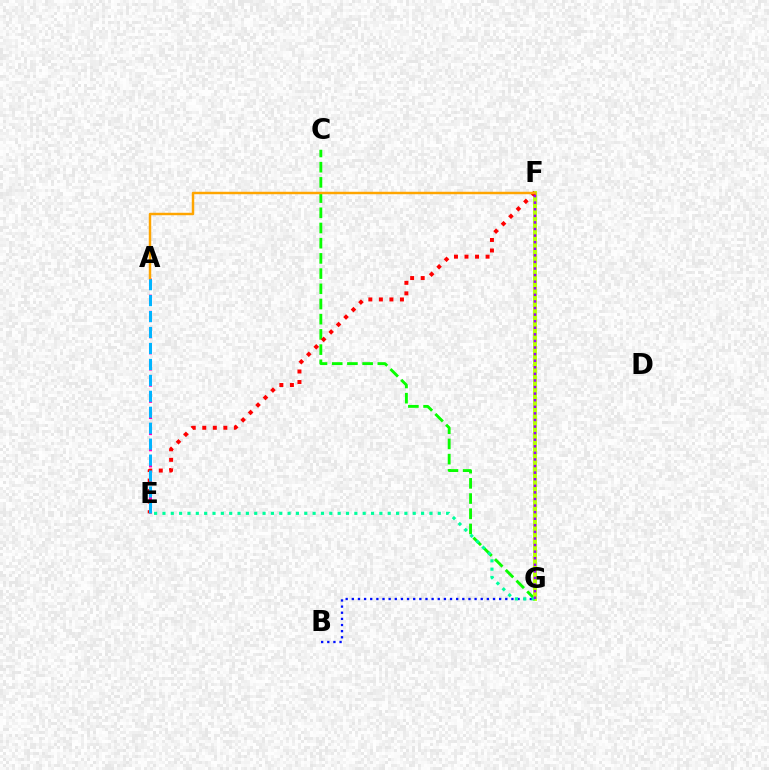{('B', 'G'): [{'color': '#0010ff', 'line_style': 'dotted', 'thickness': 1.67}], ('C', 'G'): [{'color': '#08ff00', 'line_style': 'dashed', 'thickness': 2.07}], ('A', 'E'): [{'color': '#ff00bd', 'line_style': 'dashed', 'thickness': 2.19}, {'color': '#00b5ff', 'line_style': 'dashed', 'thickness': 2.17}], ('F', 'G'): [{'color': '#b3ff00', 'line_style': 'solid', 'thickness': 2.78}, {'color': '#9b00ff', 'line_style': 'dotted', 'thickness': 1.79}], ('E', 'F'): [{'color': '#ff0000', 'line_style': 'dotted', 'thickness': 2.86}], ('A', 'F'): [{'color': '#ffa500', 'line_style': 'solid', 'thickness': 1.77}], ('E', 'G'): [{'color': '#00ff9d', 'line_style': 'dotted', 'thickness': 2.27}]}